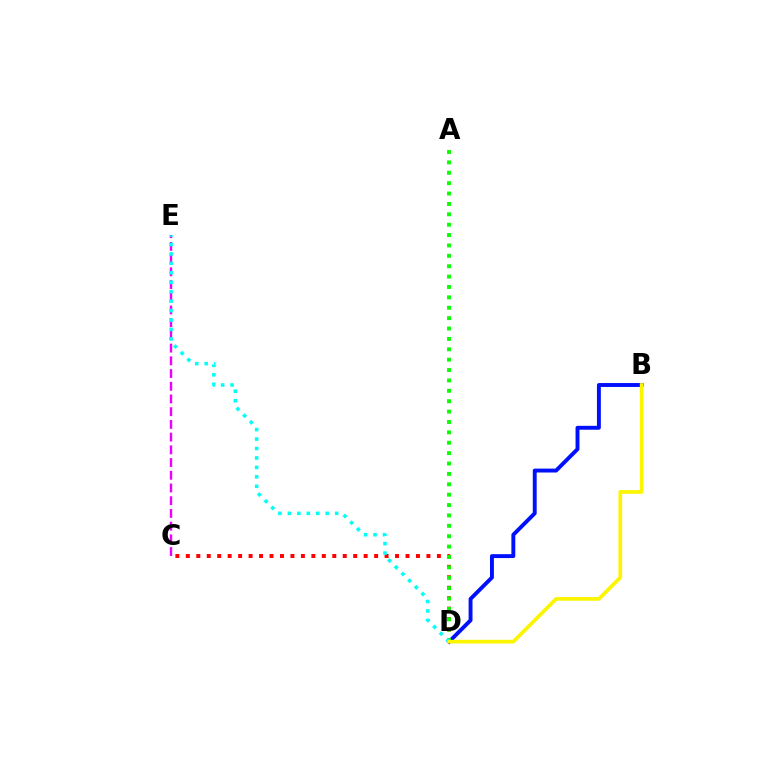{('C', 'D'): [{'color': '#ff0000', 'line_style': 'dotted', 'thickness': 2.84}], ('B', 'D'): [{'color': '#0010ff', 'line_style': 'solid', 'thickness': 2.81}, {'color': '#fcf500', 'line_style': 'solid', 'thickness': 2.66}], ('A', 'D'): [{'color': '#08ff00', 'line_style': 'dotted', 'thickness': 2.82}], ('C', 'E'): [{'color': '#ee00ff', 'line_style': 'dashed', 'thickness': 1.73}], ('D', 'E'): [{'color': '#00fff6', 'line_style': 'dotted', 'thickness': 2.57}]}